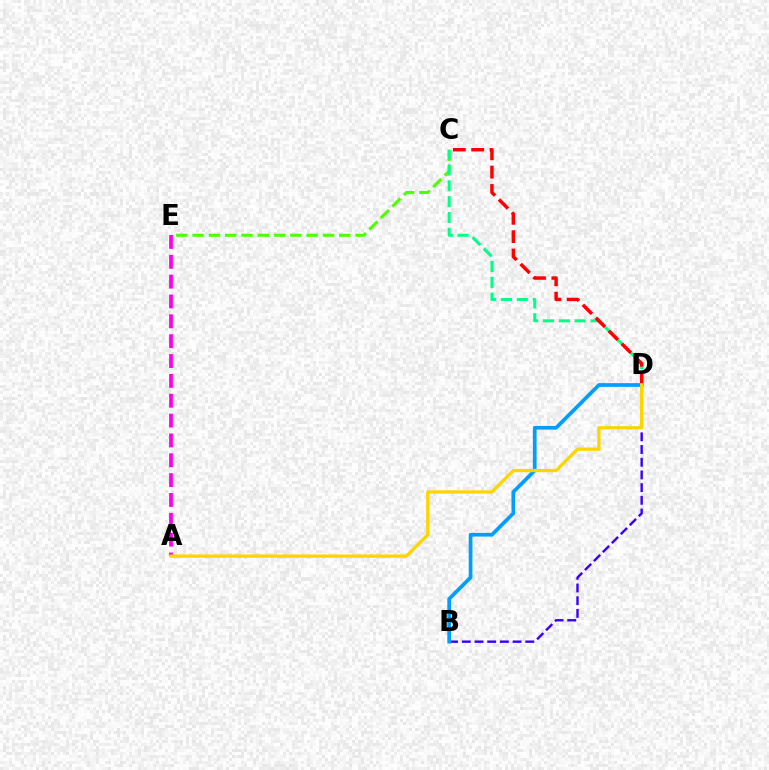{('C', 'E'): [{'color': '#4fff00', 'line_style': 'dashed', 'thickness': 2.21}], ('A', 'E'): [{'color': '#ff00ed', 'line_style': 'dashed', 'thickness': 2.7}], ('C', 'D'): [{'color': '#00ff86', 'line_style': 'dashed', 'thickness': 2.15}, {'color': '#ff0000', 'line_style': 'dashed', 'thickness': 2.49}], ('B', 'D'): [{'color': '#3700ff', 'line_style': 'dashed', 'thickness': 1.72}, {'color': '#009eff', 'line_style': 'solid', 'thickness': 2.67}], ('A', 'D'): [{'color': '#ffd500', 'line_style': 'solid', 'thickness': 2.37}]}